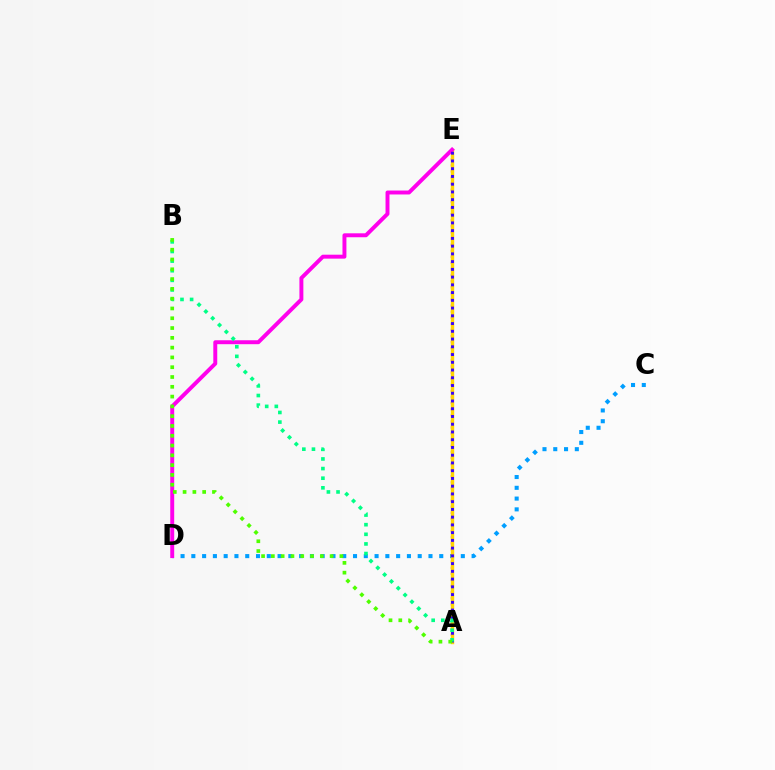{('C', 'D'): [{'color': '#009eff', 'line_style': 'dotted', 'thickness': 2.93}], ('A', 'E'): [{'color': '#ff0000', 'line_style': 'dotted', 'thickness': 1.66}, {'color': '#ffd500', 'line_style': 'solid', 'thickness': 2.47}, {'color': '#3700ff', 'line_style': 'dotted', 'thickness': 2.1}], ('D', 'E'): [{'color': '#ff00ed', 'line_style': 'solid', 'thickness': 2.84}], ('A', 'B'): [{'color': '#00ff86', 'line_style': 'dotted', 'thickness': 2.61}, {'color': '#4fff00', 'line_style': 'dotted', 'thickness': 2.66}]}